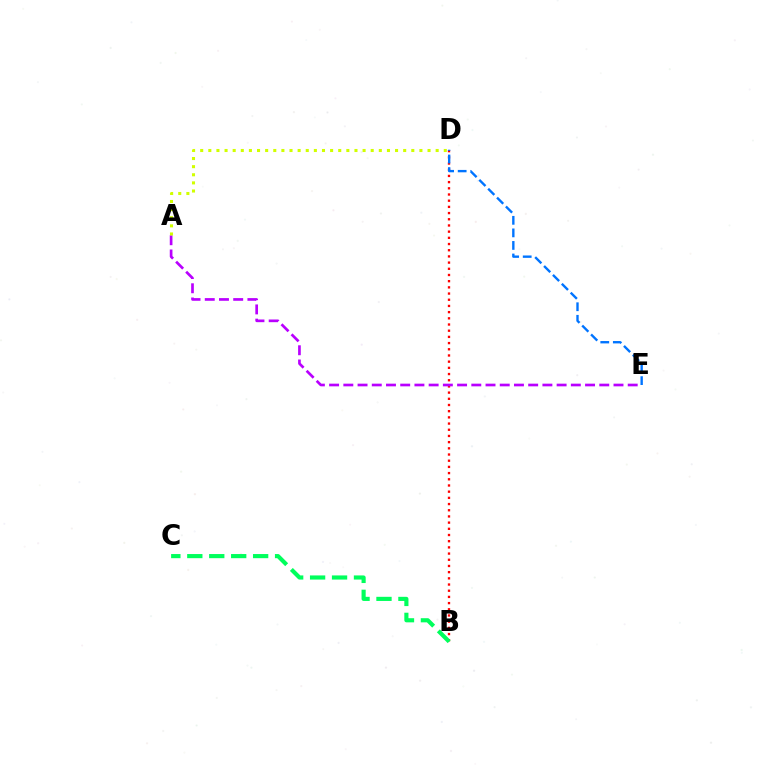{('B', 'D'): [{'color': '#ff0000', 'line_style': 'dotted', 'thickness': 1.68}], ('D', 'E'): [{'color': '#0074ff', 'line_style': 'dashed', 'thickness': 1.71}], ('A', 'E'): [{'color': '#b900ff', 'line_style': 'dashed', 'thickness': 1.93}], ('B', 'C'): [{'color': '#00ff5c', 'line_style': 'dashed', 'thickness': 2.98}], ('A', 'D'): [{'color': '#d1ff00', 'line_style': 'dotted', 'thickness': 2.21}]}